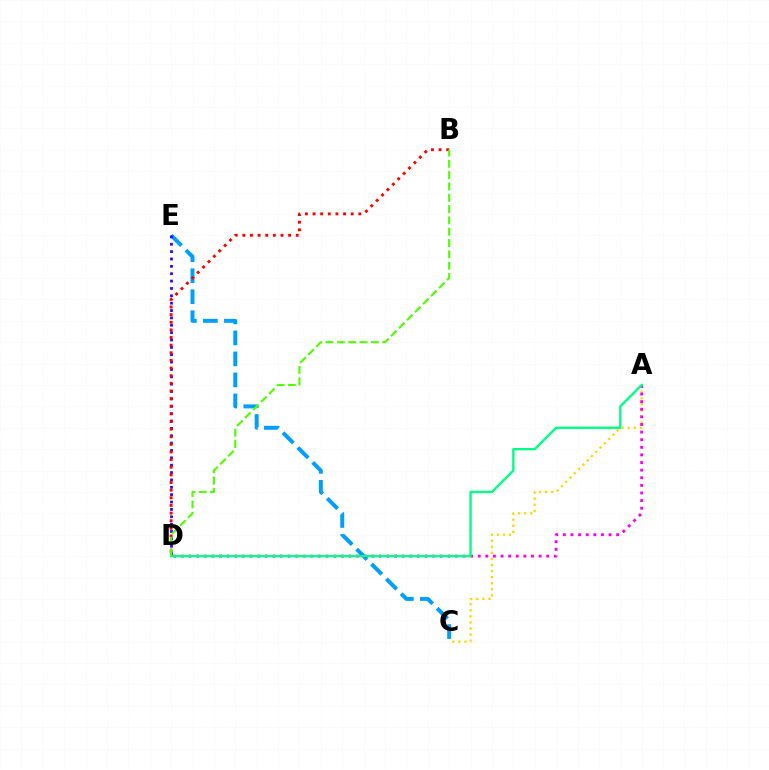{('C', 'E'): [{'color': '#009eff', 'line_style': 'dashed', 'thickness': 2.85}], ('A', 'C'): [{'color': '#ffd500', 'line_style': 'dotted', 'thickness': 1.65}], ('D', 'E'): [{'color': '#3700ff', 'line_style': 'dotted', 'thickness': 2.0}], ('A', 'D'): [{'color': '#ff00ed', 'line_style': 'dotted', 'thickness': 2.07}, {'color': '#00ff86', 'line_style': 'solid', 'thickness': 1.7}], ('B', 'D'): [{'color': '#ff0000', 'line_style': 'dotted', 'thickness': 2.07}, {'color': '#4fff00', 'line_style': 'dashed', 'thickness': 1.54}]}